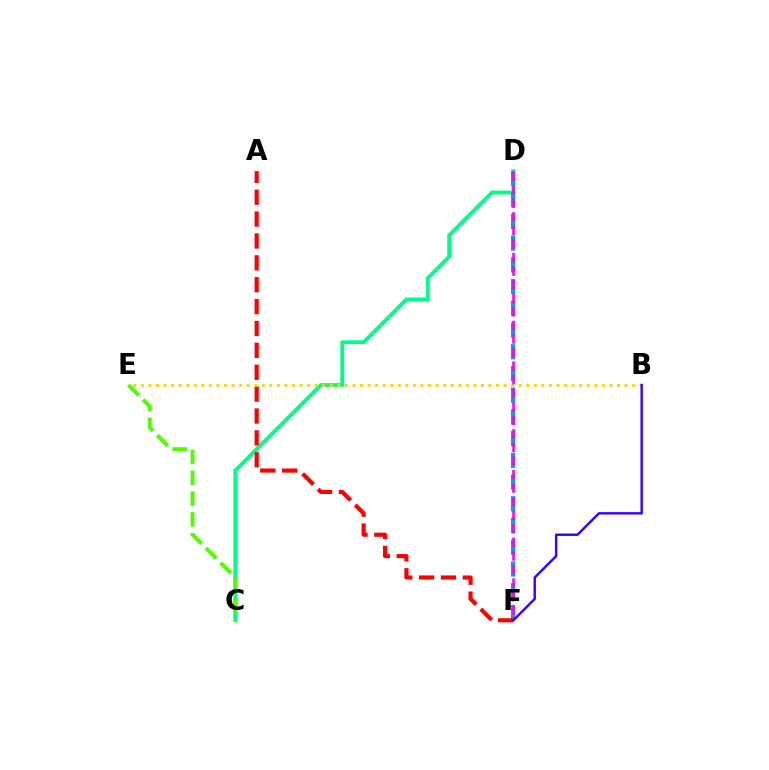{('C', 'D'): [{'color': '#00ff86', 'line_style': 'solid', 'thickness': 2.76}], ('D', 'F'): [{'color': '#009eff', 'line_style': 'dashed', 'thickness': 2.95}, {'color': '#ff00ed', 'line_style': 'dashed', 'thickness': 1.84}], ('A', 'F'): [{'color': '#ff0000', 'line_style': 'dashed', 'thickness': 2.97}], ('C', 'E'): [{'color': '#4fff00', 'line_style': 'dashed', 'thickness': 2.82}], ('B', 'E'): [{'color': '#ffd500', 'line_style': 'dotted', 'thickness': 2.05}], ('B', 'F'): [{'color': '#3700ff', 'line_style': 'solid', 'thickness': 1.73}]}